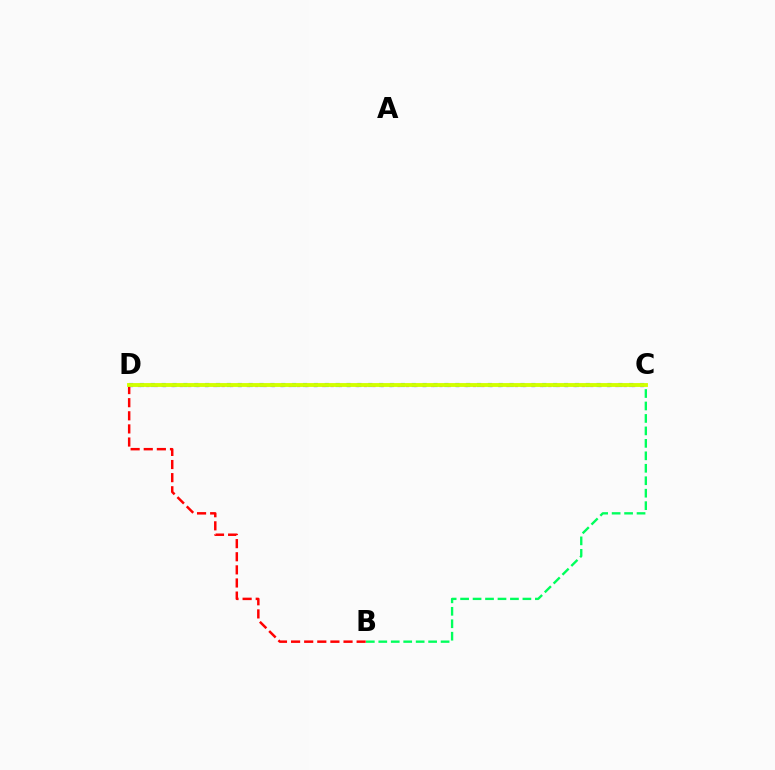{('C', 'D'): [{'color': '#b900ff', 'line_style': 'dotted', 'thickness': 2.28}, {'color': '#0074ff', 'line_style': 'dotted', 'thickness': 2.95}, {'color': '#d1ff00', 'line_style': 'solid', 'thickness': 2.79}], ('B', 'D'): [{'color': '#ff0000', 'line_style': 'dashed', 'thickness': 1.78}], ('B', 'C'): [{'color': '#00ff5c', 'line_style': 'dashed', 'thickness': 1.69}]}